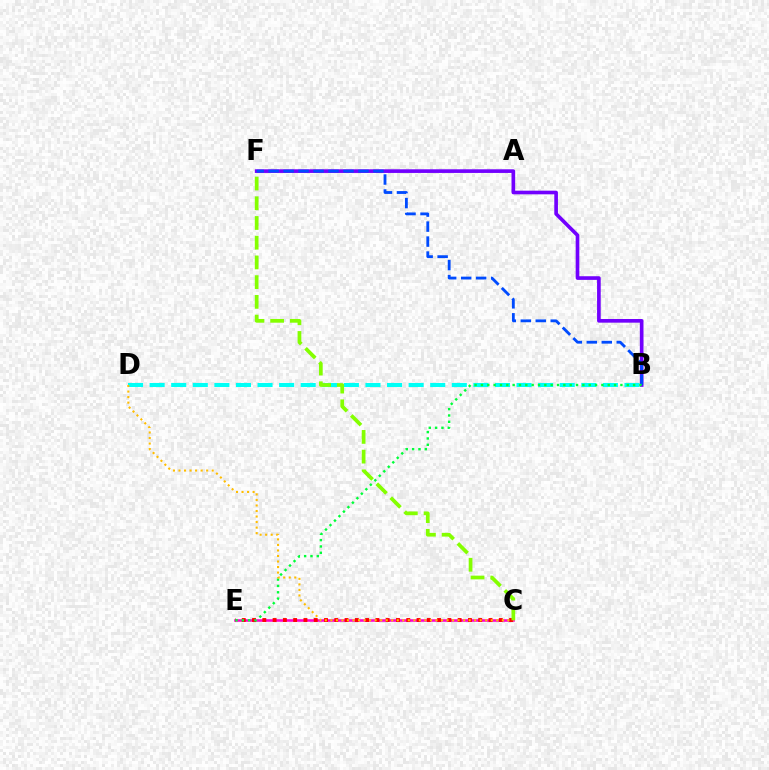{('B', 'F'): [{'color': '#7200ff', 'line_style': 'solid', 'thickness': 2.63}, {'color': '#004bff', 'line_style': 'dashed', 'thickness': 2.03}], ('B', 'D'): [{'color': '#00fff6', 'line_style': 'dashed', 'thickness': 2.93}], ('C', 'E'): [{'color': '#ff00cf', 'line_style': 'solid', 'thickness': 1.86}, {'color': '#ff0000', 'line_style': 'dotted', 'thickness': 2.79}], ('B', 'E'): [{'color': '#00ff39', 'line_style': 'dotted', 'thickness': 1.72}], ('C', 'F'): [{'color': '#84ff00', 'line_style': 'dashed', 'thickness': 2.68}], ('C', 'D'): [{'color': '#ffbd00', 'line_style': 'dotted', 'thickness': 1.5}]}